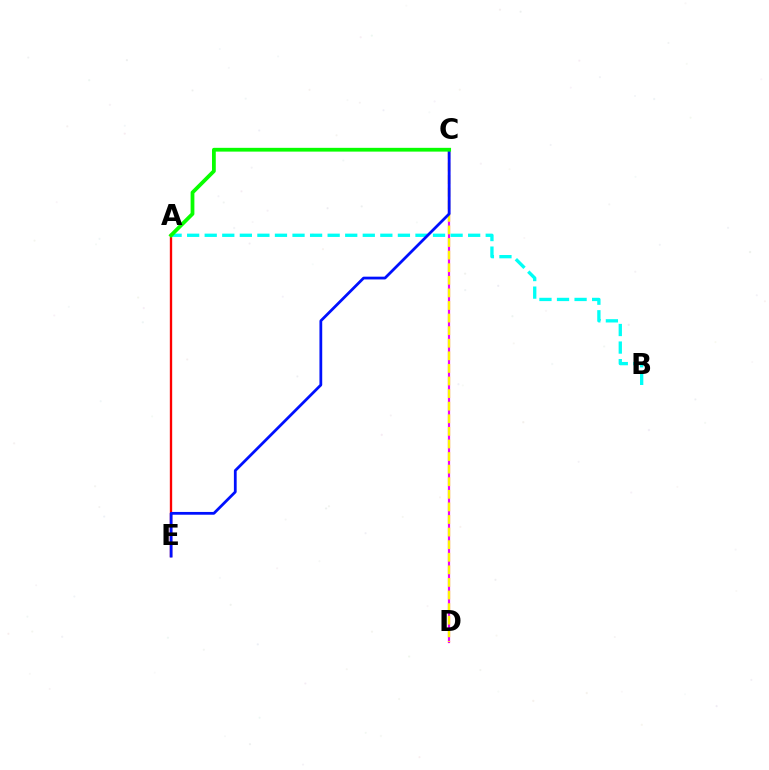{('A', 'E'): [{'color': '#ff0000', 'line_style': 'solid', 'thickness': 1.69}], ('C', 'D'): [{'color': '#ee00ff', 'line_style': 'solid', 'thickness': 1.59}, {'color': '#fcf500', 'line_style': 'dashed', 'thickness': 1.71}], ('A', 'B'): [{'color': '#00fff6', 'line_style': 'dashed', 'thickness': 2.39}], ('C', 'E'): [{'color': '#0010ff', 'line_style': 'solid', 'thickness': 2.0}], ('A', 'C'): [{'color': '#08ff00', 'line_style': 'solid', 'thickness': 2.71}]}